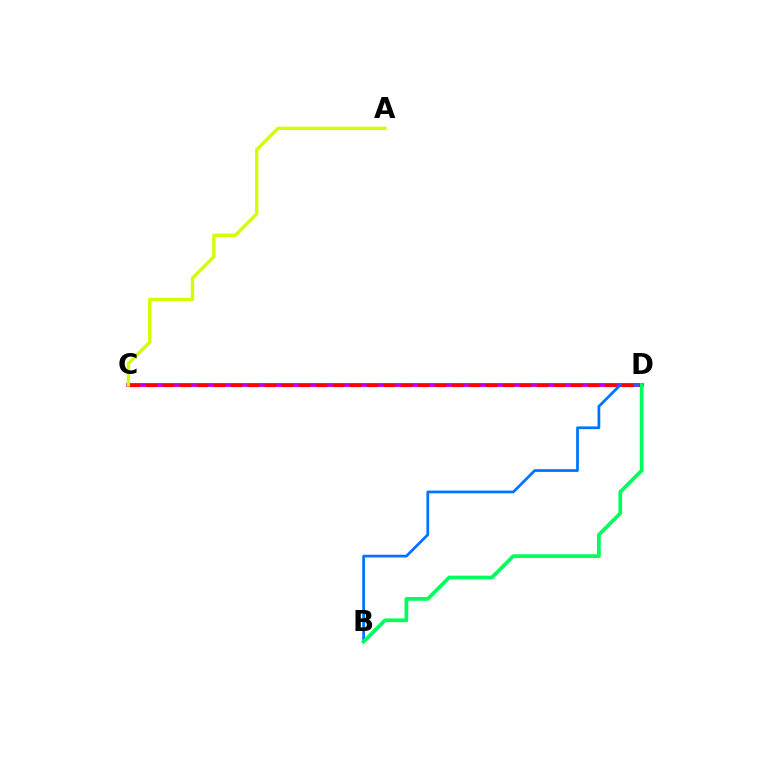{('C', 'D'): [{'color': '#b900ff', 'line_style': 'solid', 'thickness': 2.75}, {'color': '#ff0000', 'line_style': 'dashed', 'thickness': 2.31}], ('B', 'D'): [{'color': '#0074ff', 'line_style': 'solid', 'thickness': 1.98}, {'color': '#00ff5c', 'line_style': 'solid', 'thickness': 2.68}], ('A', 'C'): [{'color': '#d1ff00', 'line_style': 'solid', 'thickness': 2.42}]}